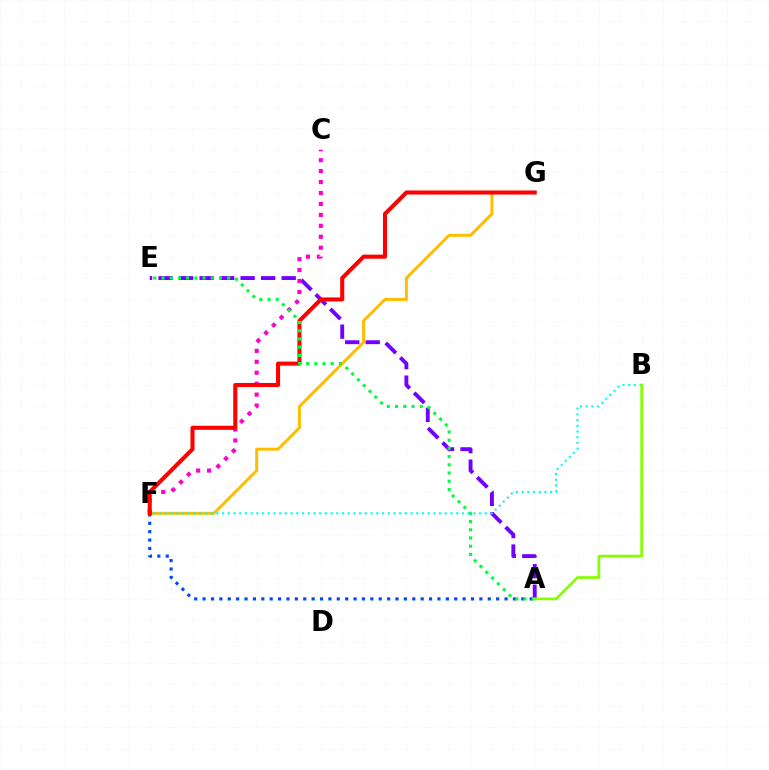{('F', 'G'): [{'color': '#ffbd00', 'line_style': 'solid', 'thickness': 2.15}, {'color': '#ff0000', 'line_style': 'solid', 'thickness': 2.92}], ('A', 'E'): [{'color': '#7200ff', 'line_style': 'dashed', 'thickness': 2.79}, {'color': '#00ff39', 'line_style': 'dotted', 'thickness': 2.23}], ('A', 'F'): [{'color': '#004bff', 'line_style': 'dotted', 'thickness': 2.28}], ('C', 'F'): [{'color': '#ff00cf', 'line_style': 'dotted', 'thickness': 2.97}], ('B', 'F'): [{'color': '#00fff6', 'line_style': 'dotted', 'thickness': 1.55}], ('A', 'B'): [{'color': '#84ff00', 'line_style': 'solid', 'thickness': 1.94}]}